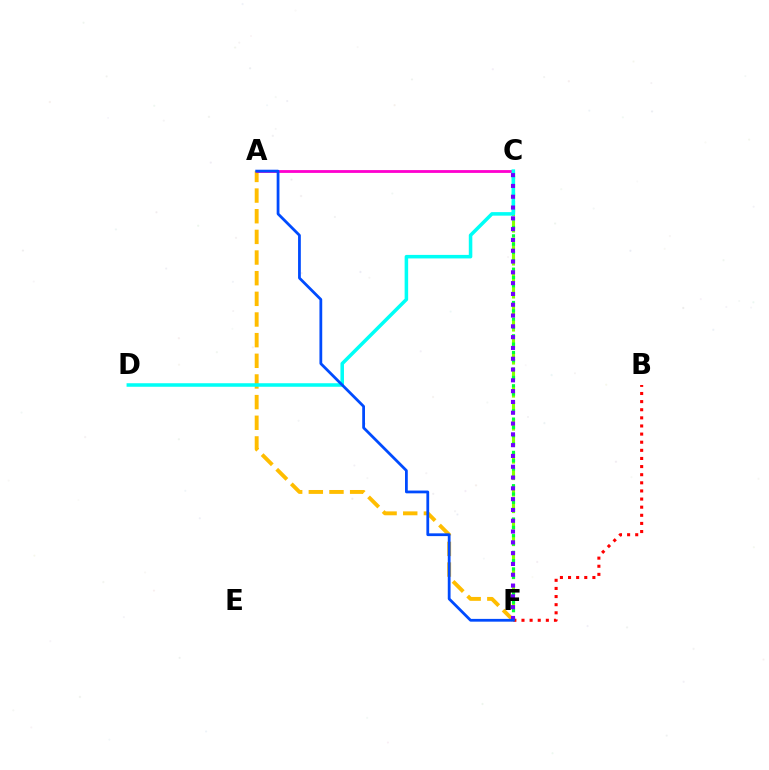{('C', 'F'): [{'color': '#84ff00', 'line_style': 'dashed', 'thickness': 2.24}, {'color': '#00ff39', 'line_style': 'dotted', 'thickness': 2.26}, {'color': '#7200ff', 'line_style': 'dotted', 'thickness': 2.93}], ('A', 'F'): [{'color': '#ffbd00', 'line_style': 'dashed', 'thickness': 2.81}, {'color': '#004bff', 'line_style': 'solid', 'thickness': 2.0}], ('A', 'C'): [{'color': '#ff00cf', 'line_style': 'solid', 'thickness': 2.03}], ('B', 'F'): [{'color': '#ff0000', 'line_style': 'dotted', 'thickness': 2.21}], ('C', 'D'): [{'color': '#00fff6', 'line_style': 'solid', 'thickness': 2.54}]}